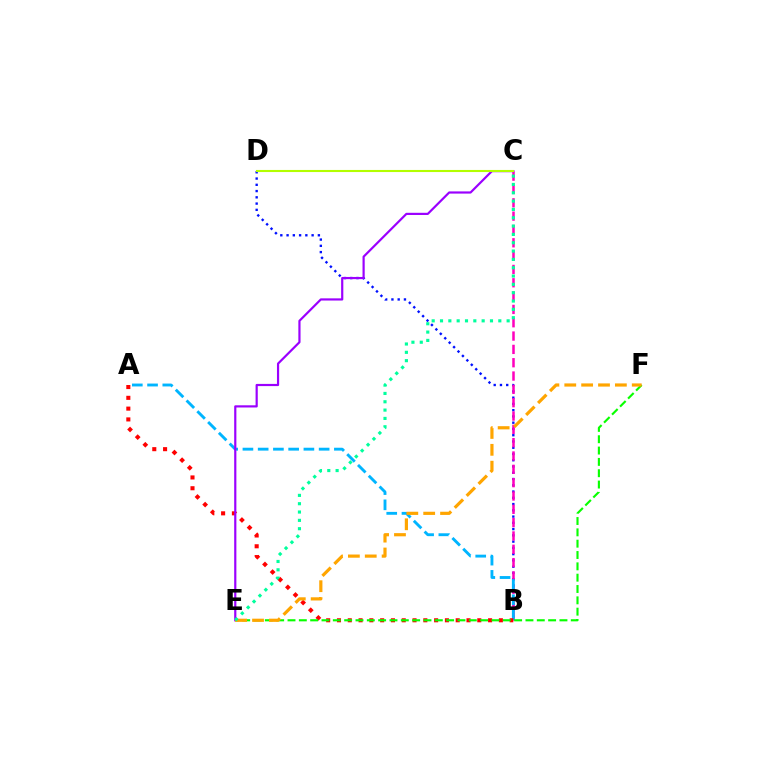{('B', 'D'): [{'color': '#0010ff', 'line_style': 'dotted', 'thickness': 1.7}], ('B', 'C'): [{'color': '#ff00bd', 'line_style': 'dashed', 'thickness': 1.81}], ('A', 'B'): [{'color': '#00b5ff', 'line_style': 'dashed', 'thickness': 2.07}, {'color': '#ff0000', 'line_style': 'dotted', 'thickness': 2.93}], ('C', 'E'): [{'color': '#9b00ff', 'line_style': 'solid', 'thickness': 1.57}, {'color': '#00ff9d', 'line_style': 'dotted', 'thickness': 2.26}], ('E', 'F'): [{'color': '#08ff00', 'line_style': 'dashed', 'thickness': 1.54}, {'color': '#ffa500', 'line_style': 'dashed', 'thickness': 2.29}], ('C', 'D'): [{'color': '#b3ff00', 'line_style': 'solid', 'thickness': 1.51}]}